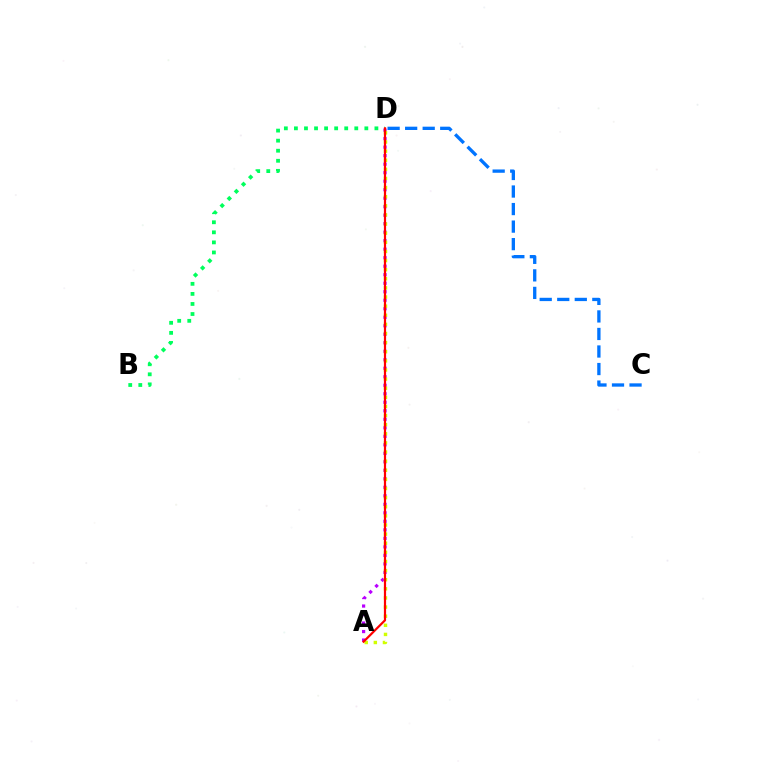{('C', 'D'): [{'color': '#0074ff', 'line_style': 'dashed', 'thickness': 2.38}], ('B', 'D'): [{'color': '#00ff5c', 'line_style': 'dotted', 'thickness': 2.73}], ('A', 'D'): [{'color': '#b900ff', 'line_style': 'dotted', 'thickness': 2.31}, {'color': '#d1ff00', 'line_style': 'dotted', 'thickness': 2.48}, {'color': '#ff0000', 'line_style': 'solid', 'thickness': 1.59}]}